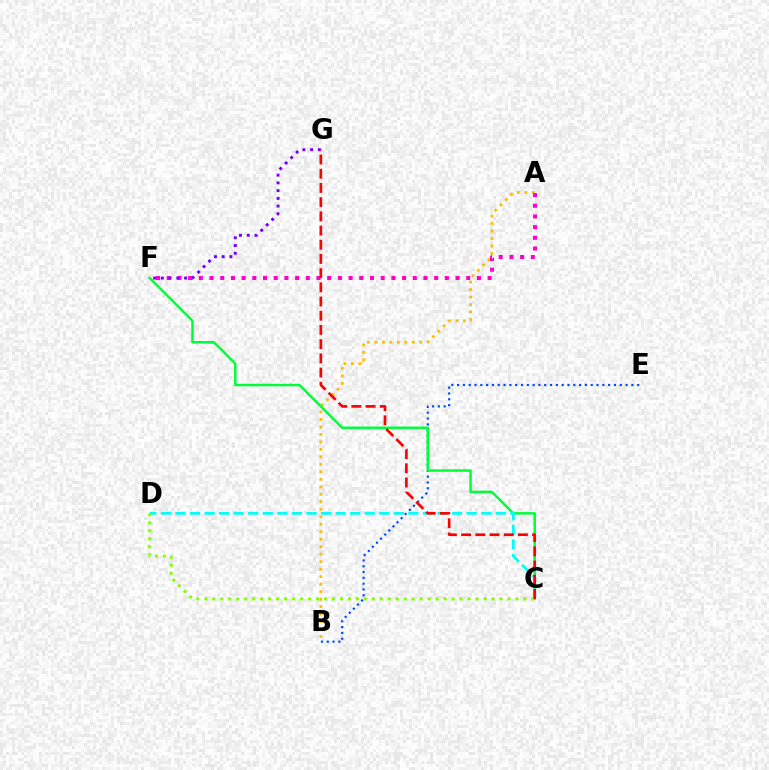{('A', 'B'): [{'color': '#ffbd00', 'line_style': 'dotted', 'thickness': 2.03}], ('A', 'F'): [{'color': '#ff00cf', 'line_style': 'dotted', 'thickness': 2.91}], ('B', 'E'): [{'color': '#004bff', 'line_style': 'dotted', 'thickness': 1.58}], ('C', 'F'): [{'color': '#00ff39', 'line_style': 'solid', 'thickness': 1.79}], ('F', 'G'): [{'color': '#7200ff', 'line_style': 'dotted', 'thickness': 2.1}], ('C', 'D'): [{'color': '#00fff6', 'line_style': 'dashed', 'thickness': 1.98}, {'color': '#84ff00', 'line_style': 'dotted', 'thickness': 2.17}], ('C', 'G'): [{'color': '#ff0000', 'line_style': 'dashed', 'thickness': 1.93}]}